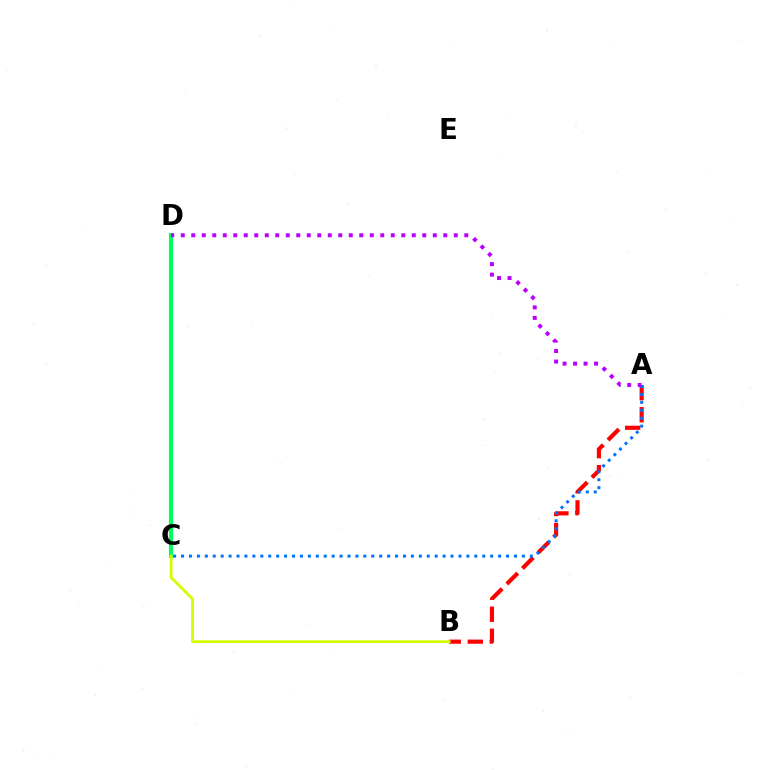{('A', 'B'): [{'color': '#ff0000', 'line_style': 'dashed', 'thickness': 2.99}], ('C', 'D'): [{'color': '#00ff5c', 'line_style': 'solid', 'thickness': 2.98}], ('A', 'C'): [{'color': '#0074ff', 'line_style': 'dotted', 'thickness': 2.15}], ('A', 'D'): [{'color': '#b900ff', 'line_style': 'dotted', 'thickness': 2.85}], ('B', 'C'): [{'color': '#d1ff00', 'line_style': 'solid', 'thickness': 1.99}]}